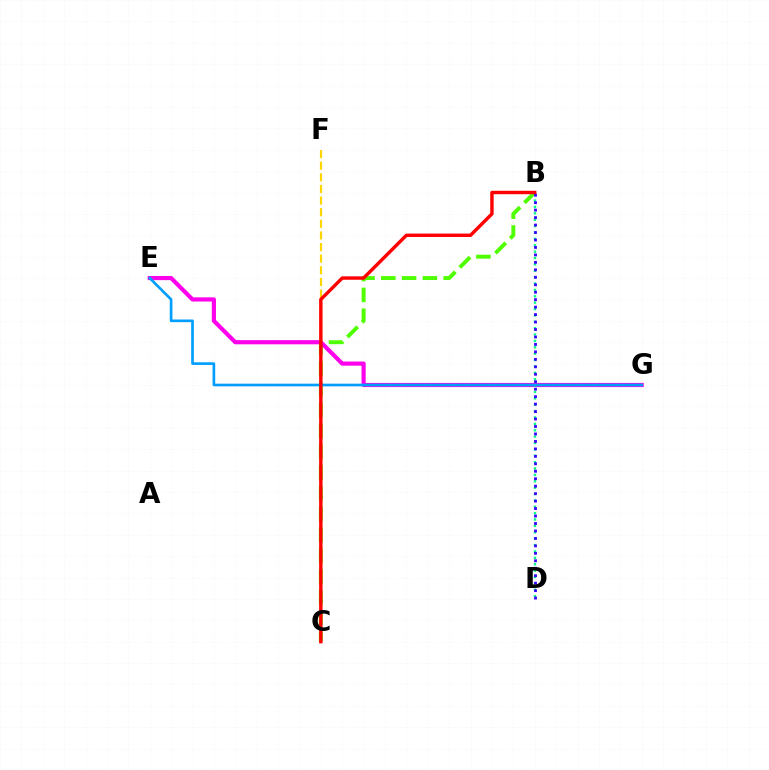{('B', 'C'): [{'color': '#4fff00', 'line_style': 'dashed', 'thickness': 2.82}, {'color': '#ff0000', 'line_style': 'solid', 'thickness': 2.46}], ('E', 'G'): [{'color': '#ff00ed', 'line_style': 'solid', 'thickness': 2.99}, {'color': '#009eff', 'line_style': 'solid', 'thickness': 1.92}], ('C', 'F'): [{'color': '#ffd500', 'line_style': 'dashed', 'thickness': 1.58}], ('B', 'D'): [{'color': '#00ff86', 'line_style': 'dotted', 'thickness': 1.73}, {'color': '#3700ff', 'line_style': 'dotted', 'thickness': 2.03}]}